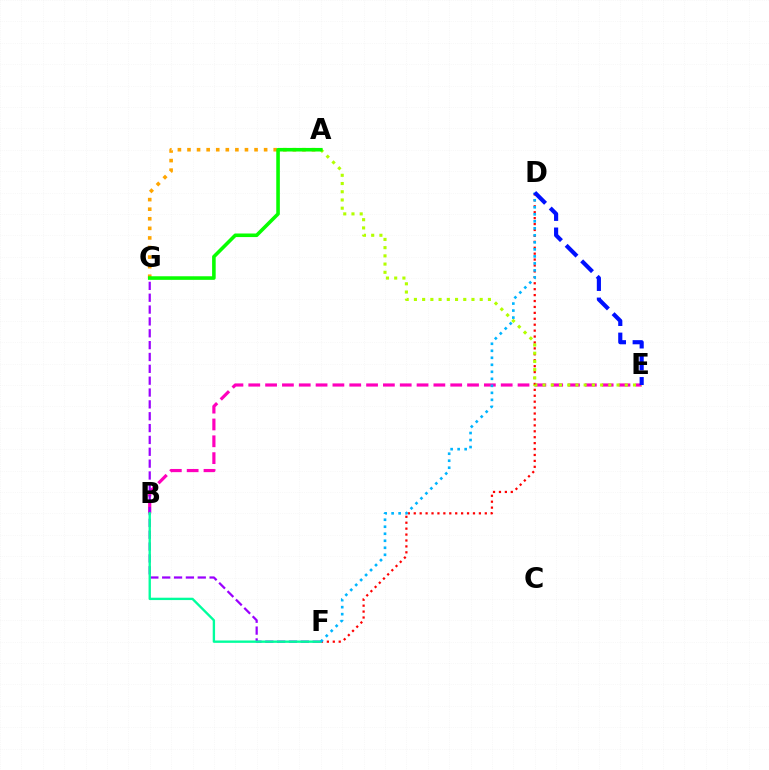{('B', 'E'): [{'color': '#ff00bd', 'line_style': 'dashed', 'thickness': 2.29}], ('D', 'F'): [{'color': '#ff0000', 'line_style': 'dotted', 'thickness': 1.61}, {'color': '#00b5ff', 'line_style': 'dotted', 'thickness': 1.9}], ('F', 'G'): [{'color': '#9b00ff', 'line_style': 'dashed', 'thickness': 1.61}], ('B', 'F'): [{'color': '#00ff9d', 'line_style': 'solid', 'thickness': 1.7}], ('A', 'G'): [{'color': '#ffa500', 'line_style': 'dotted', 'thickness': 2.6}, {'color': '#08ff00', 'line_style': 'solid', 'thickness': 2.58}], ('A', 'E'): [{'color': '#b3ff00', 'line_style': 'dotted', 'thickness': 2.23}], ('D', 'E'): [{'color': '#0010ff', 'line_style': 'dashed', 'thickness': 2.98}]}